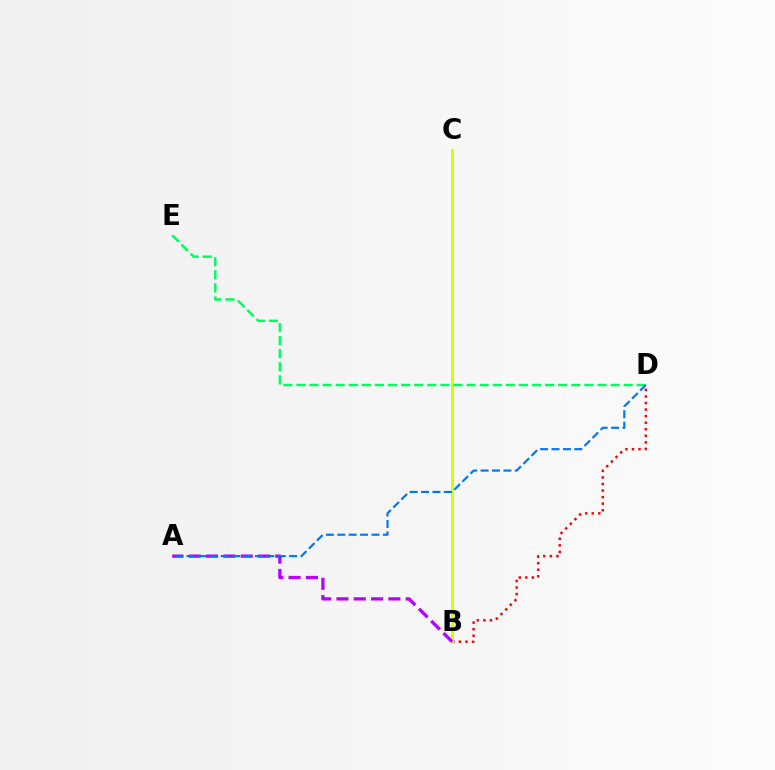{('B', 'D'): [{'color': '#ff0000', 'line_style': 'dotted', 'thickness': 1.78}], ('B', 'C'): [{'color': '#d1ff00', 'line_style': 'solid', 'thickness': 2.11}], ('D', 'E'): [{'color': '#00ff5c', 'line_style': 'dashed', 'thickness': 1.78}], ('A', 'B'): [{'color': '#b900ff', 'line_style': 'dashed', 'thickness': 2.35}], ('A', 'D'): [{'color': '#0074ff', 'line_style': 'dashed', 'thickness': 1.55}]}